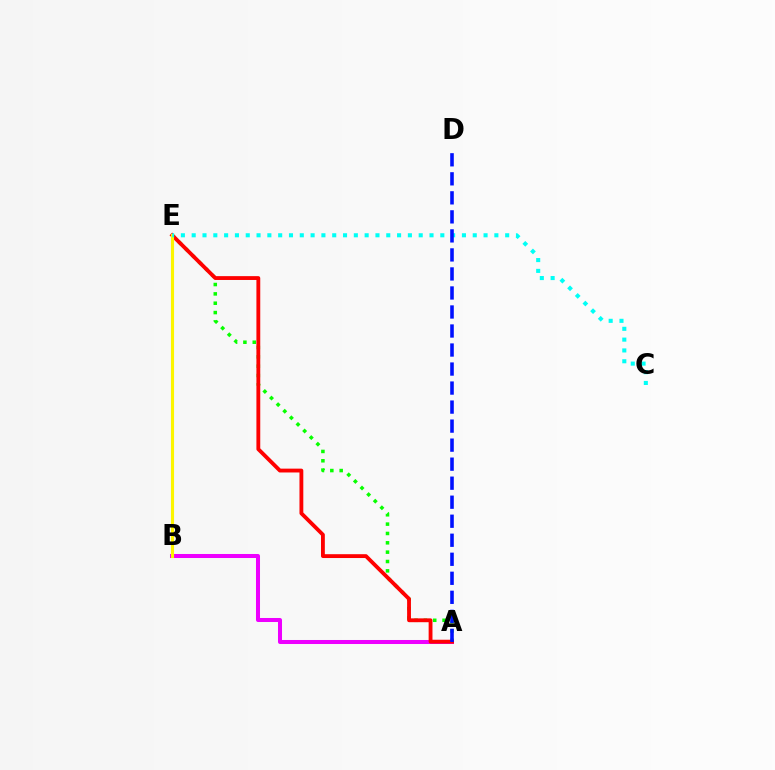{('A', 'E'): [{'color': '#08ff00', 'line_style': 'dotted', 'thickness': 2.54}, {'color': '#ff0000', 'line_style': 'solid', 'thickness': 2.76}], ('A', 'B'): [{'color': '#ee00ff', 'line_style': 'solid', 'thickness': 2.9}], ('B', 'E'): [{'color': '#fcf500', 'line_style': 'solid', 'thickness': 2.24}], ('C', 'E'): [{'color': '#00fff6', 'line_style': 'dotted', 'thickness': 2.94}], ('A', 'D'): [{'color': '#0010ff', 'line_style': 'dashed', 'thickness': 2.58}]}